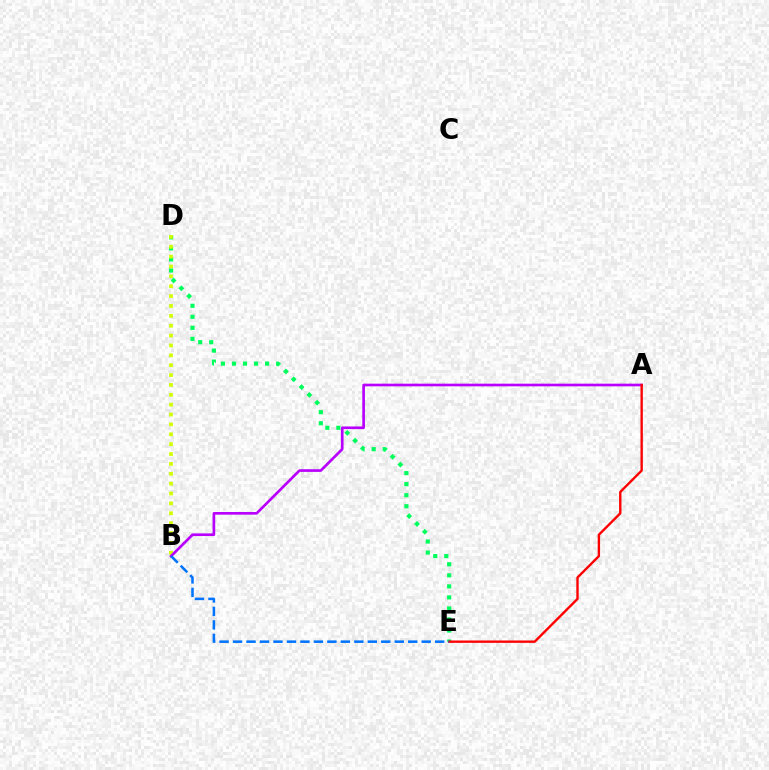{('D', 'E'): [{'color': '#00ff5c', 'line_style': 'dotted', 'thickness': 3.0}], ('B', 'D'): [{'color': '#d1ff00', 'line_style': 'dotted', 'thickness': 2.68}], ('A', 'B'): [{'color': '#b900ff', 'line_style': 'solid', 'thickness': 1.92}], ('A', 'E'): [{'color': '#ff0000', 'line_style': 'solid', 'thickness': 1.71}], ('B', 'E'): [{'color': '#0074ff', 'line_style': 'dashed', 'thickness': 1.83}]}